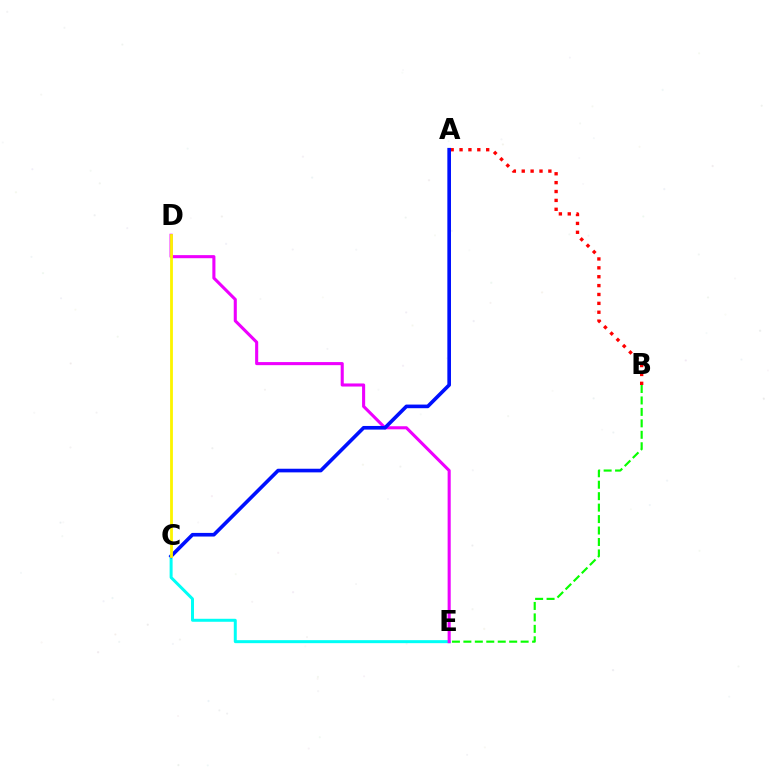{('B', 'E'): [{'color': '#08ff00', 'line_style': 'dashed', 'thickness': 1.56}], ('C', 'E'): [{'color': '#00fff6', 'line_style': 'solid', 'thickness': 2.15}], ('A', 'B'): [{'color': '#ff0000', 'line_style': 'dotted', 'thickness': 2.41}], ('D', 'E'): [{'color': '#ee00ff', 'line_style': 'solid', 'thickness': 2.22}], ('A', 'C'): [{'color': '#0010ff', 'line_style': 'solid', 'thickness': 2.62}], ('C', 'D'): [{'color': '#fcf500', 'line_style': 'solid', 'thickness': 2.02}]}